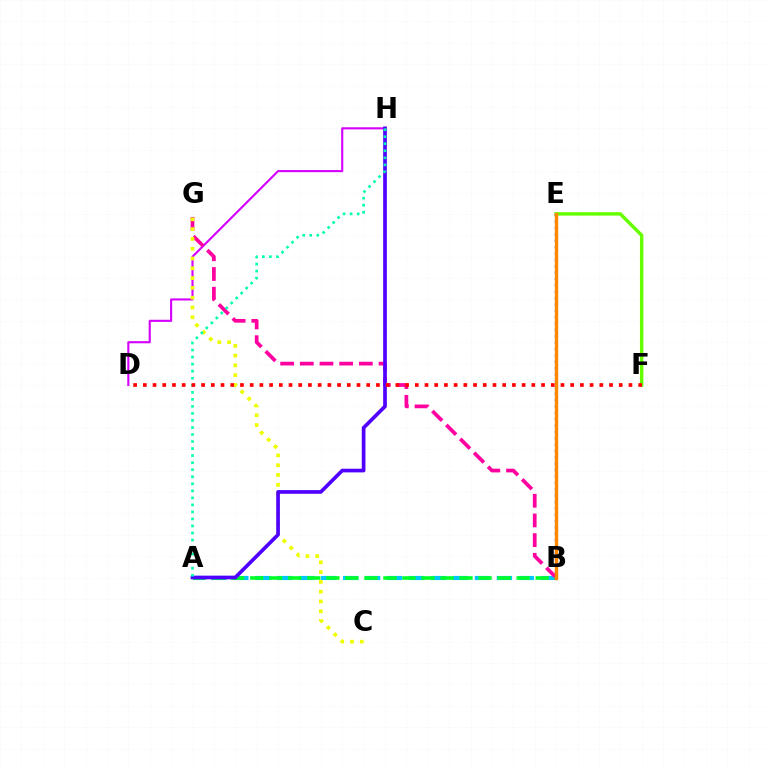{('D', 'H'): [{'color': '#d600ff', 'line_style': 'solid', 'thickness': 1.53}], ('A', 'B'): [{'color': '#00c7ff', 'line_style': 'dashed', 'thickness': 2.98}, {'color': '#00ff27', 'line_style': 'dashed', 'thickness': 2.59}], ('E', 'F'): [{'color': '#66ff00', 'line_style': 'solid', 'thickness': 2.49}], ('B', 'E'): [{'color': '#003fff', 'line_style': 'dotted', 'thickness': 1.73}, {'color': '#ff8800', 'line_style': 'solid', 'thickness': 2.45}], ('B', 'G'): [{'color': '#ff00a0', 'line_style': 'dashed', 'thickness': 2.67}], ('C', 'G'): [{'color': '#eeff00', 'line_style': 'dotted', 'thickness': 2.66}], ('A', 'H'): [{'color': '#4f00ff', 'line_style': 'solid', 'thickness': 2.64}, {'color': '#00ffaf', 'line_style': 'dotted', 'thickness': 1.91}], ('D', 'F'): [{'color': '#ff0000', 'line_style': 'dotted', 'thickness': 2.64}]}